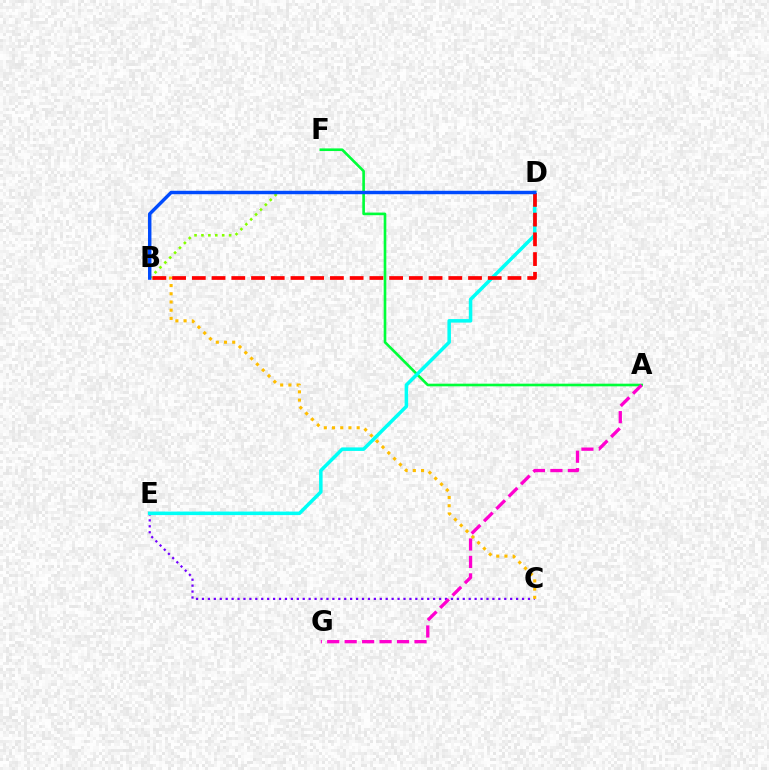{('A', 'F'): [{'color': '#00ff39', 'line_style': 'solid', 'thickness': 1.9}], ('C', 'E'): [{'color': '#7200ff', 'line_style': 'dotted', 'thickness': 1.61}], ('B', 'C'): [{'color': '#ffbd00', 'line_style': 'dotted', 'thickness': 2.23}], ('D', 'E'): [{'color': '#00fff6', 'line_style': 'solid', 'thickness': 2.53}], ('B', 'D'): [{'color': '#84ff00', 'line_style': 'dotted', 'thickness': 1.88}, {'color': '#ff0000', 'line_style': 'dashed', 'thickness': 2.68}, {'color': '#004bff', 'line_style': 'solid', 'thickness': 2.47}], ('A', 'G'): [{'color': '#ff00cf', 'line_style': 'dashed', 'thickness': 2.37}]}